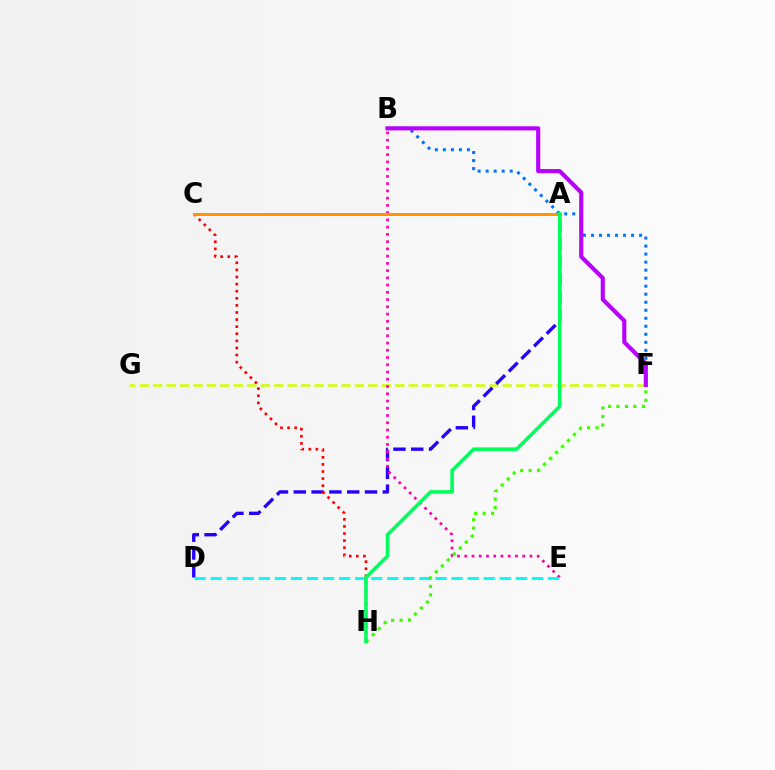{('F', 'G'): [{'color': '#d1ff00', 'line_style': 'dashed', 'thickness': 1.83}], ('B', 'F'): [{'color': '#0074ff', 'line_style': 'dotted', 'thickness': 2.18}, {'color': '#b900ff', 'line_style': 'solid', 'thickness': 2.97}], ('A', 'D'): [{'color': '#2500ff', 'line_style': 'dashed', 'thickness': 2.42}], ('C', 'H'): [{'color': '#ff0000', 'line_style': 'dotted', 'thickness': 1.93}], ('B', 'E'): [{'color': '#ff00ac', 'line_style': 'dotted', 'thickness': 1.97}], ('D', 'E'): [{'color': '#00fff6', 'line_style': 'dashed', 'thickness': 2.18}], ('A', 'C'): [{'color': '#ff9400', 'line_style': 'solid', 'thickness': 2.14}], ('F', 'H'): [{'color': '#3dff00', 'line_style': 'dotted', 'thickness': 2.3}], ('A', 'H'): [{'color': '#00ff5c', 'line_style': 'solid', 'thickness': 2.56}]}